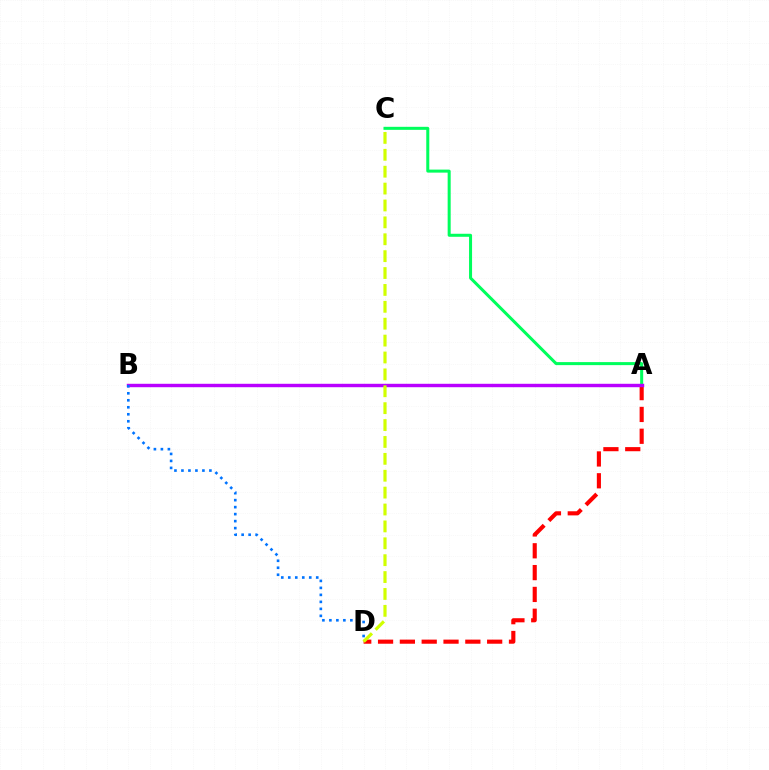{('A', 'D'): [{'color': '#ff0000', 'line_style': 'dashed', 'thickness': 2.96}], ('A', 'C'): [{'color': '#00ff5c', 'line_style': 'solid', 'thickness': 2.18}], ('A', 'B'): [{'color': '#b900ff', 'line_style': 'solid', 'thickness': 2.46}], ('B', 'D'): [{'color': '#0074ff', 'line_style': 'dotted', 'thickness': 1.9}], ('C', 'D'): [{'color': '#d1ff00', 'line_style': 'dashed', 'thickness': 2.29}]}